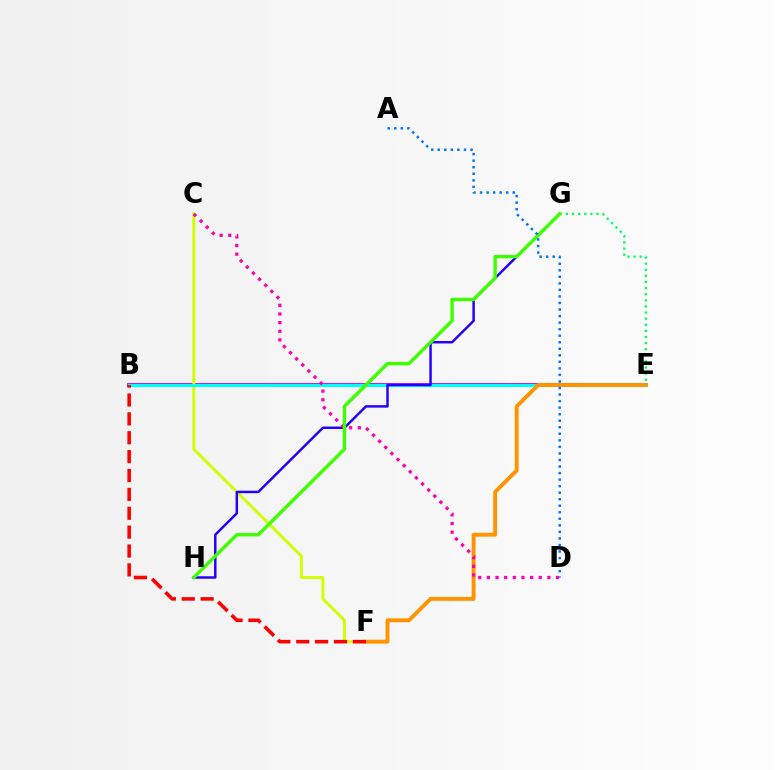{('B', 'E'): [{'color': '#b900ff', 'line_style': 'solid', 'thickness': 2.73}, {'color': '#00fff6', 'line_style': 'solid', 'thickness': 2.21}], ('C', 'F'): [{'color': '#d1ff00', 'line_style': 'solid', 'thickness': 2.09}], ('E', 'F'): [{'color': '#ff9400', 'line_style': 'solid', 'thickness': 2.8}], ('G', 'H'): [{'color': '#2500ff', 'line_style': 'solid', 'thickness': 1.78}, {'color': '#3dff00', 'line_style': 'solid', 'thickness': 2.45}], ('E', 'G'): [{'color': '#00ff5c', 'line_style': 'dotted', 'thickness': 1.66}], ('B', 'F'): [{'color': '#ff0000', 'line_style': 'dashed', 'thickness': 2.56}], ('C', 'D'): [{'color': '#ff00ac', 'line_style': 'dotted', 'thickness': 2.35}], ('A', 'D'): [{'color': '#0074ff', 'line_style': 'dotted', 'thickness': 1.78}]}